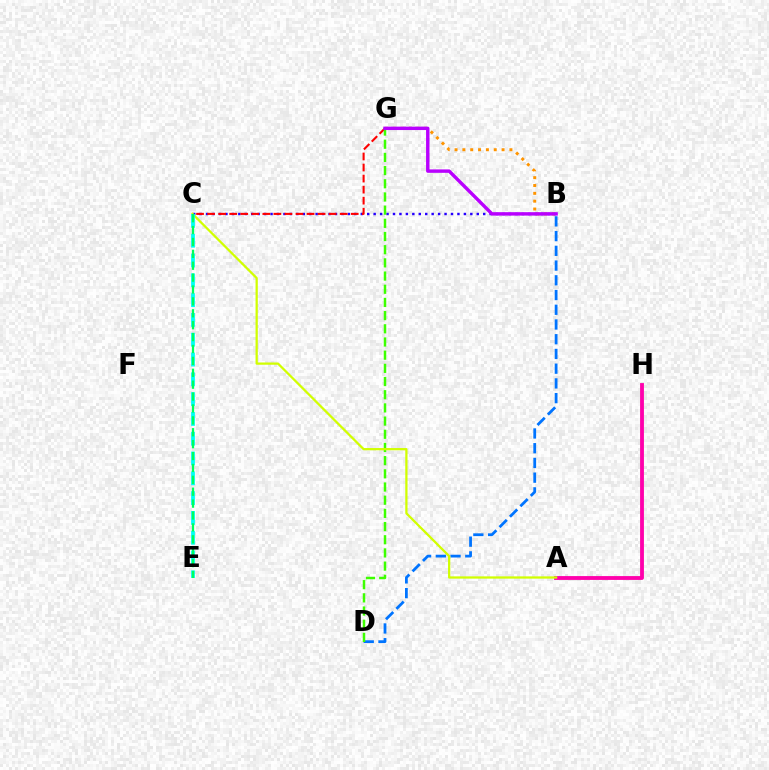{('B', 'G'): [{'color': '#ff9400', 'line_style': 'dotted', 'thickness': 2.13}, {'color': '#b900ff', 'line_style': 'solid', 'thickness': 2.46}], ('B', 'C'): [{'color': '#2500ff', 'line_style': 'dotted', 'thickness': 1.75}], ('B', 'D'): [{'color': '#0074ff', 'line_style': 'dashed', 'thickness': 2.0}], ('A', 'H'): [{'color': '#ff00ac', 'line_style': 'solid', 'thickness': 2.76}], ('C', 'G'): [{'color': '#ff0000', 'line_style': 'dashed', 'thickness': 1.5}], ('D', 'G'): [{'color': '#3dff00', 'line_style': 'dashed', 'thickness': 1.79}], ('A', 'C'): [{'color': '#d1ff00', 'line_style': 'solid', 'thickness': 1.63}], ('C', 'E'): [{'color': '#00fff6', 'line_style': 'dashed', 'thickness': 2.69}, {'color': '#00ff5c', 'line_style': 'dashed', 'thickness': 1.62}]}